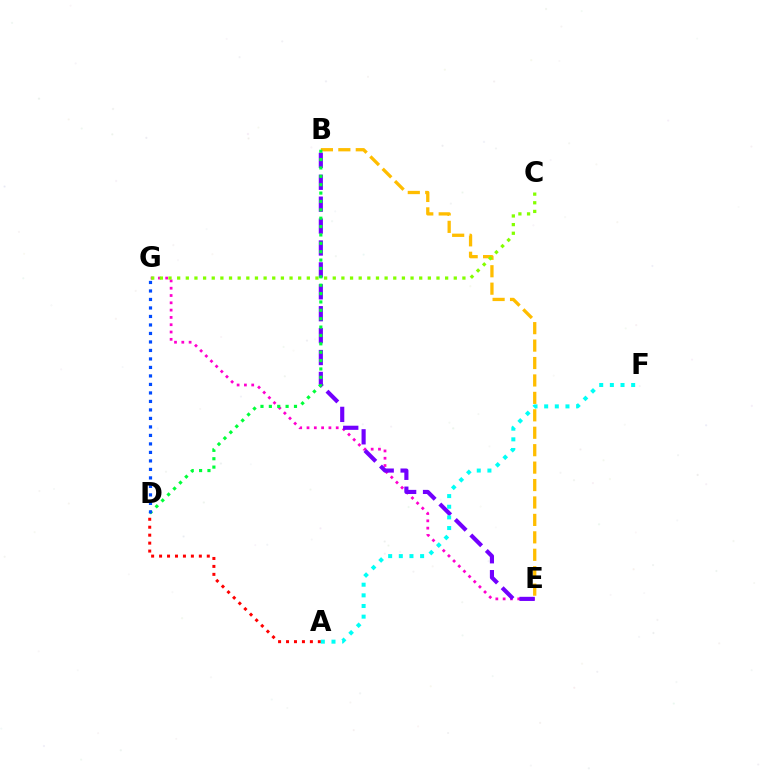{('E', 'G'): [{'color': '#ff00cf', 'line_style': 'dotted', 'thickness': 1.98}], ('B', 'E'): [{'color': '#ffbd00', 'line_style': 'dashed', 'thickness': 2.37}, {'color': '#7200ff', 'line_style': 'dashed', 'thickness': 2.98}], ('A', 'D'): [{'color': '#ff0000', 'line_style': 'dotted', 'thickness': 2.16}], ('B', 'D'): [{'color': '#00ff39', 'line_style': 'dotted', 'thickness': 2.28}], ('D', 'G'): [{'color': '#004bff', 'line_style': 'dotted', 'thickness': 2.31}], ('A', 'F'): [{'color': '#00fff6', 'line_style': 'dotted', 'thickness': 2.89}], ('C', 'G'): [{'color': '#84ff00', 'line_style': 'dotted', 'thickness': 2.35}]}